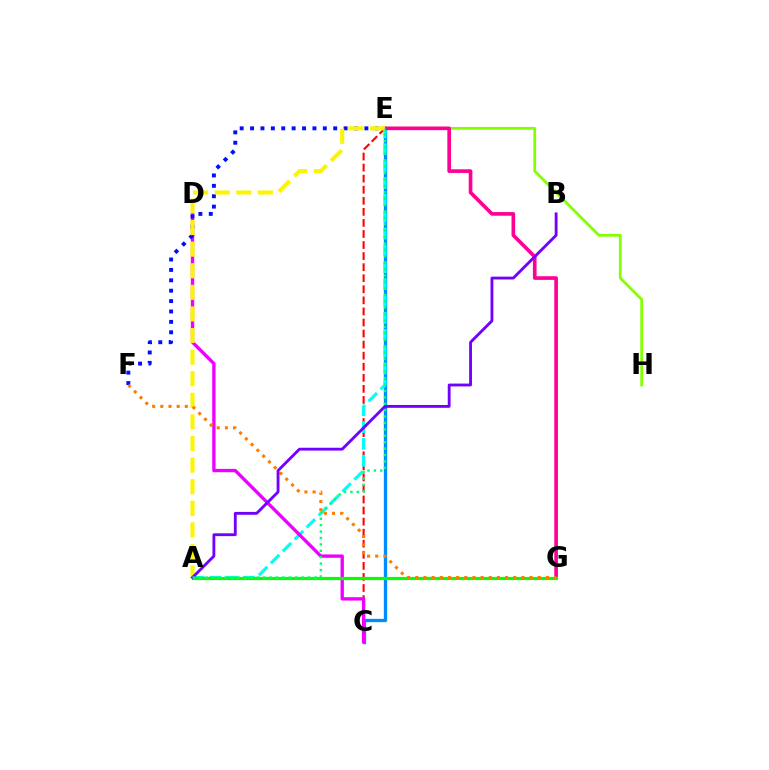{('E', 'H'): [{'color': '#84ff00', 'line_style': 'solid', 'thickness': 1.99}], ('C', 'E'): [{'color': '#ff0000', 'line_style': 'dashed', 'thickness': 1.5}, {'color': '#008cff', 'line_style': 'solid', 'thickness': 2.39}], ('A', 'E'): [{'color': '#00fff6', 'line_style': 'dashed', 'thickness': 2.29}, {'color': '#fcf500', 'line_style': 'dashed', 'thickness': 2.93}, {'color': '#00ff74', 'line_style': 'dotted', 'thickness': 1.74}], ('C', 'D'): [{'color': '#ee00ff', 'line_style': 'solid', 'thickness': 2.41}], ('E', 'G'): [{'color': '#ff0094', 'line_style': 'solid', 'thickness': 2.62}], ('A', 'G'): [{'color': '#08ff00', 'line_style': 'solid', 'thickness': 2.3}], ('E', 'F'): [{'color': '#0010ff', 'line_style': 'dotted', 'thickness': 2.82}], ('F', 'G'): [{'color': '#ff7c00', 'line_style': 'dotted', 'thickness': 2.22}], ('A', 'B'): [{'color': '#7200ff', 'line_style': 'solid', 'thickness': 2.04}]}